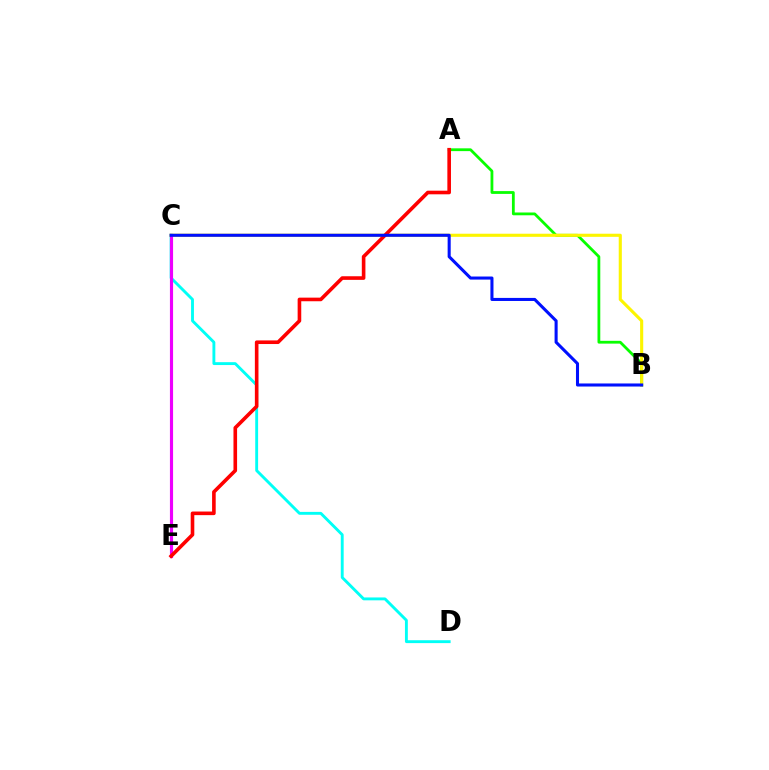{('A', 'B'): [{'color': '#08ff00', 'line_style': 'solid', 'thickness': 2.01}], ('C', 'D'): [{'color': '#00fff6', 'line_style': 'solid', 'thickness': 2.08}], ('B', 'C'): [{'color': '#fcf500', 'line_style': 'solid', 'thickness': 2.24}, {'color': '#0010ff', 'line_style': 'solid', 'thickness': 2.21}], ('C', 'E'): [{'color': '#ee00ff', 'line_style': 'solid', 'thickness': 2.26}], ('A', 'E'): [{'color': '#ff0000', 'line_style': 'solid', 'thickness': 2.6}]}